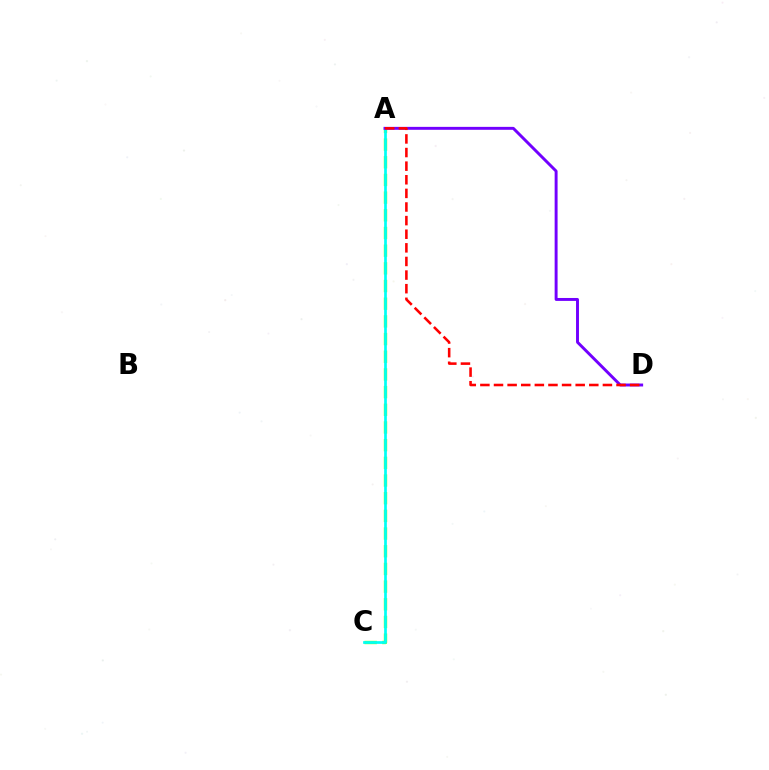{('A', 'C'): [{'color': '#84ff00', 'line_style': 'dashed', 'thickness': 2.4}, {'color': '#00fff6', 'line_style': 'solid', 'thickness': 1.95}], ('A', 'D'): [{'color': '#7200ff', 'line_style': 'solid', 'thickness': 2.11}, {'color': '#ff0000', 'line_style': 'dashed', 'thickness': 1.85}]}